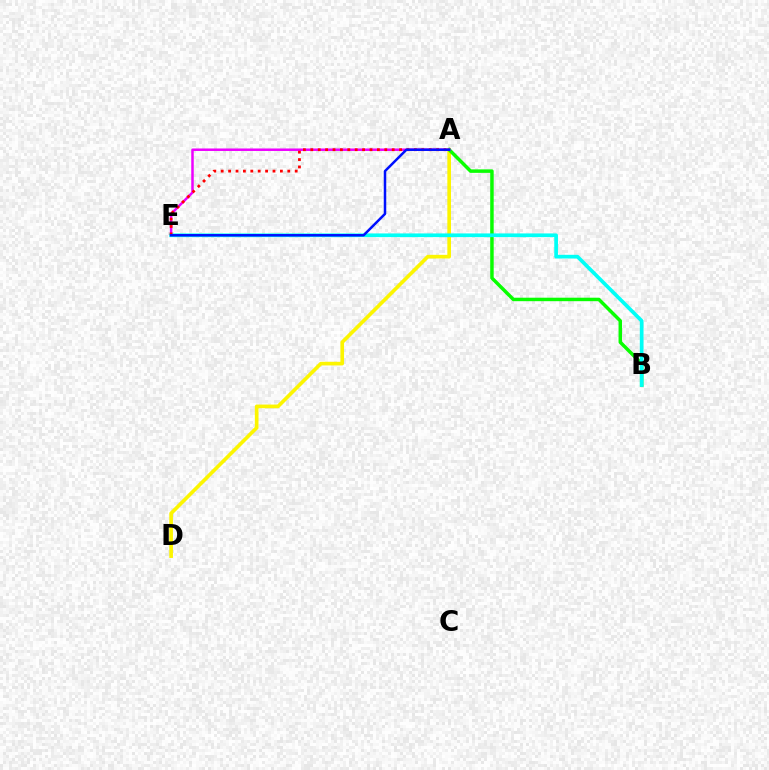{('A', 'D'): [{'color': '#fcf500', 'line_style': 'solid', 'thickness': 2.63}], ('A', 'B'): [{'color': '#08ff00', 'line_style': 'solid', 'thickness': 2.5}], ('A', 'E'): [{'color': '#ee00ff', 'line_style': 'solid', 'thickness': 1.8}, {'color': '#ff0000', 'line_style': 'dotted', 'thickness': 2.01}, {'color': '#0010ff', 'line_style': 'solid', 'thickness': 1.8}], ('B', 'E'): [{'color': '#00fff6', 'line_style': 'solid', 'thickness': 2.66}]}